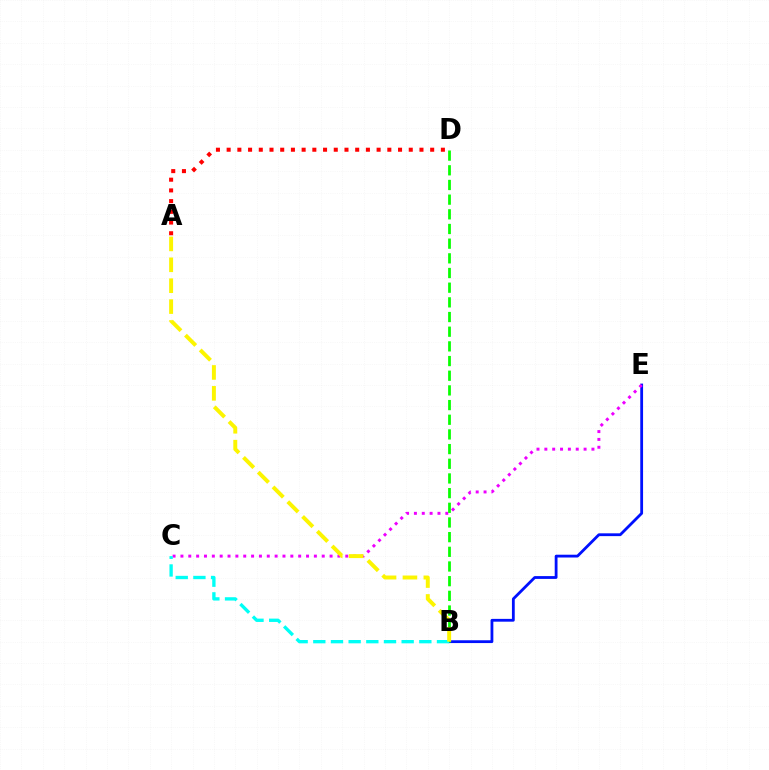{('B', 'E'): [{'color': '#0010ff', 'line_style': 'solid', 'thickness': 2.02}], ('C', 'E'): [{'color': '#ee00ff', 'line_style': 'dotted', 'thickness': 2.13}], ('B', 'D'): [{'color': '#08ff00', 'line_style': 'dashed', 'thickness': 1.99}], ('B', 'C'): [{'color': '#00fff6', 'line_style': 'dashed', 'thickness': 2.4}], ('A', 'D'): [{'color': '#ff0000', 'line_style': 'dotted', 'thickness': 2.91}], ('A', 'B'): [{'color': '#fcf500', 'line_style': 'dashed', 'thickness': 2.84}]}